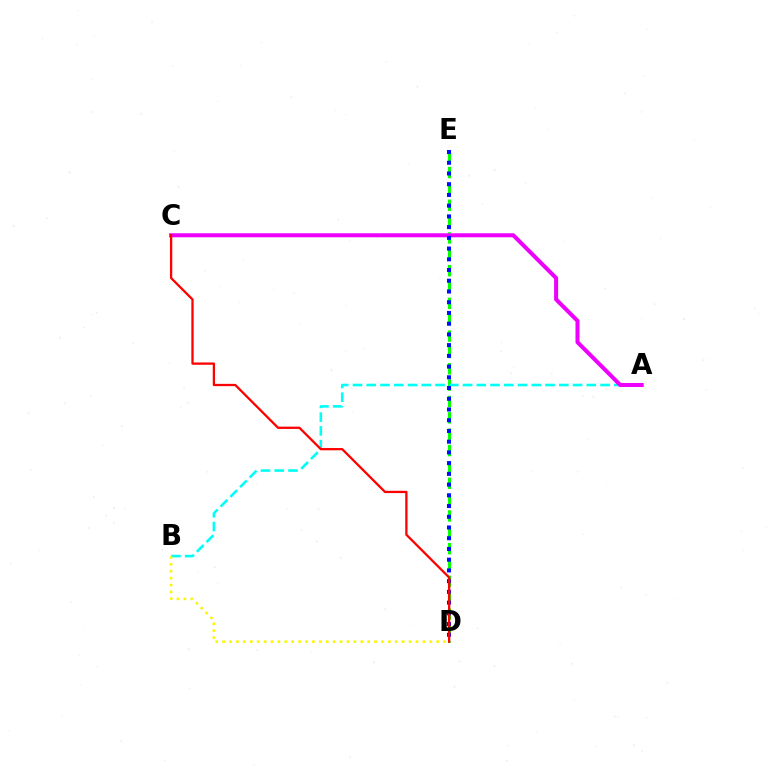{('D', 'E'): [{'color': '#08ff00', 'line_style': 'dashed', 'thickness': 2.22}, {'color': '#0010ff', 'line_style': 'dotted', 'thickness': 2.91}], ('A', 'B'): [{'color': '#00fff6', 'line_style': 'dashed', 'thickness': 1.87}], ('A', 'C'): [{'color': '#ee00ff', 'line_style': 'solid', 'thickness': 2.9}], ('C', 'D'): [{'color': '#ff0000', 'line_style': 'solid', 'thickness': 1.64}], ('B', 'D'): [{'color': '#fcf500', 'line_style': 'dotted', 'thickness': 1.88}]}